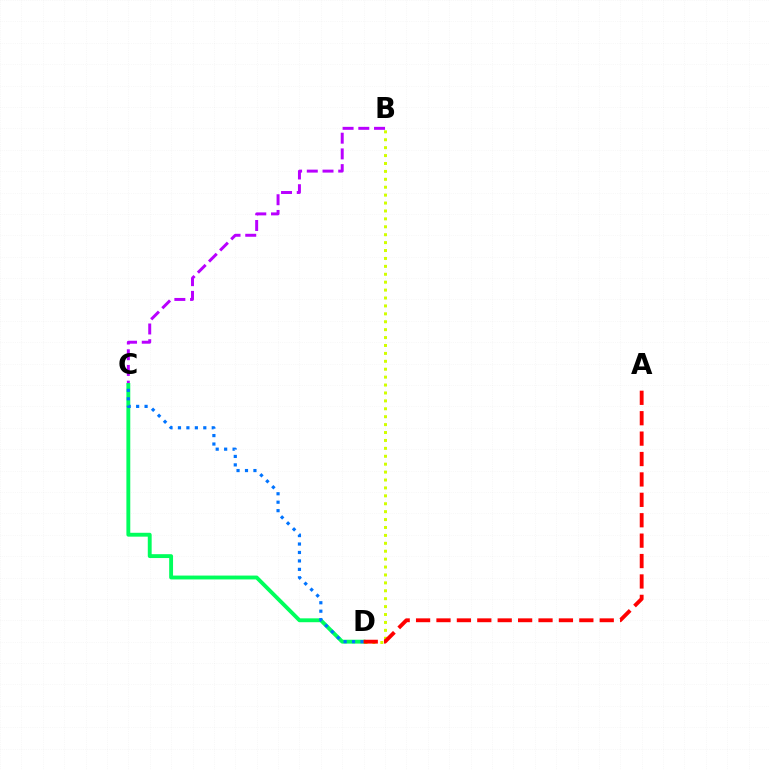{('B', 'C'): [{'color': '#b900ff', 'line_style': 'dashed', 'thickness': 2.13}], ('C', 'D'): [{'color': '#00ff5c', 'line_style': 'solid', 'thickness': 2.79}, {'color': '#0074ff', 'line_style': 'dotted', 'thickness': 2.3}], ('B', 'D'): [{'color': '#d1ff00', 'line_style': 'dotted', 'thickness': 2.15}], ('A', 'D'): [{'color': '#ff0000', 'line_style': 'dashed', 'thickness': 2.77}]}